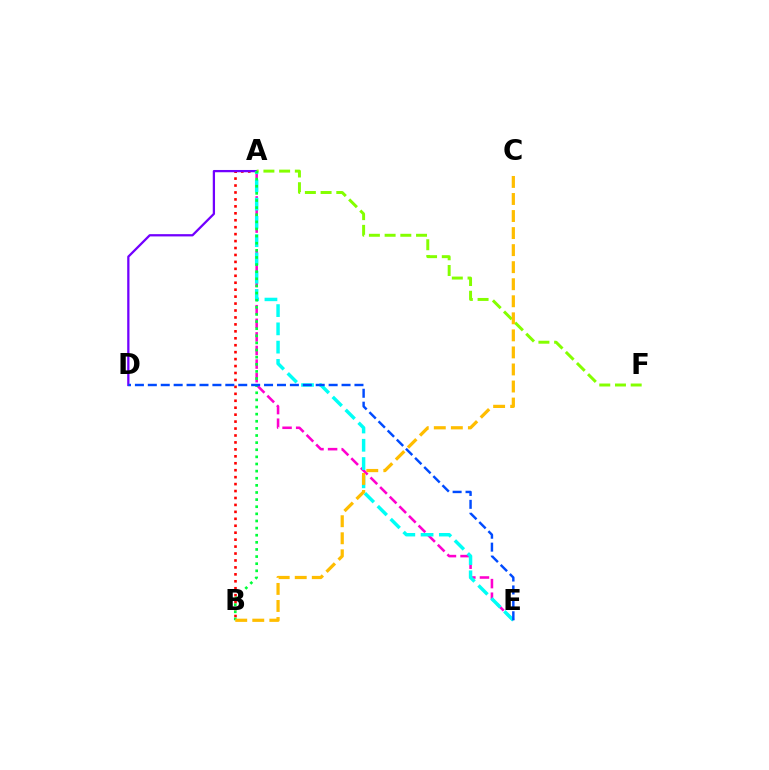{('A', 'B'): [{'color': '#ff0000', 'line_style': 'dotted', 'thickness': 1.89}, {'color': '#00ff39', 'line_style': 'dotted', 'thickness': 1.93}], ('A', 'D'): [{'color': '#7200ff', 'line_style': 'solid', 'thickness': 1.63}], ('A', 'E'): [{'color': '#ff00cf', 'line_style': 'dashed', 'thickness': 1.85}, {'color': '#00fff6', 'line_style': 'dashed', 'thickness': 2.48}], ('A', 'F'): [{'color': '#84ff00', 'line_style': 'dashed', 'thickness': 2.13}], ('B', 'C'): [{'color': '#ffbd00', 'line_style': 'dashed', 'thickness': 2.32}], ('D', 'E'): [{'color': '#004bff', 'line_style': 'dashed', 'thickness': 1.75}]}